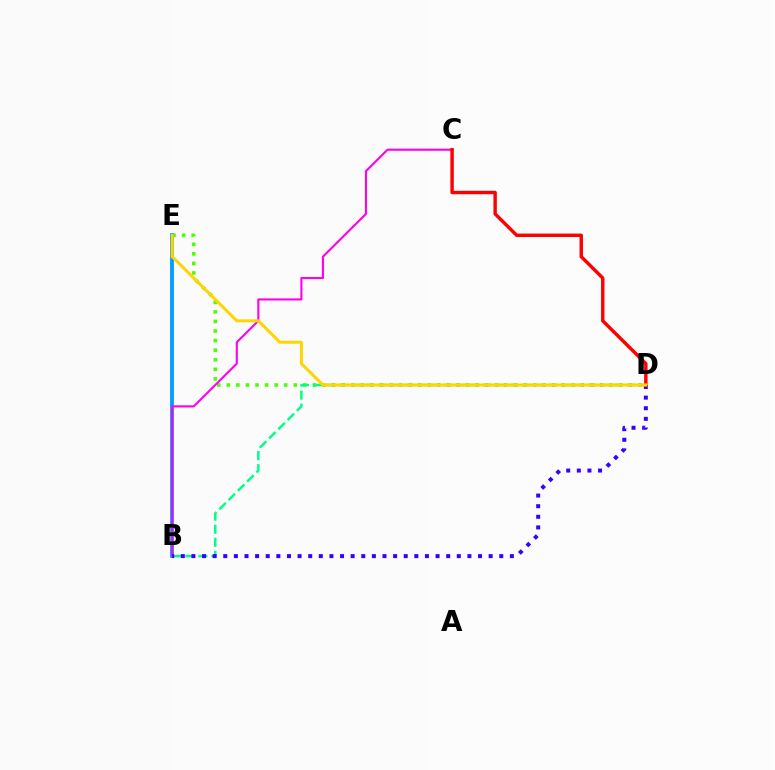{('D', 'E'): [{'color': '#4fff00', 'line_style': 'dotted', 'thickness': 2.6}, {'color': '#ffd500', 'line_style': 'solid', 'thickness': 2.17}], ('B', 'D'): [{'color': '#00ff86', 'line_style': 'dashed', 'thickness': 1.78}, {'color': '#3700ff', 'line_style': 'dotted', 'thickness': 2.88}], ('B', 'E'): [{'color': '#009eff', 'line_style': 'solid', 'thickness': 2.76}], ('B', 'C'): [{'color': '#ff00ed', 'line_style': 'solid', 'thickness': 1.52}], ('C', 'D'): [{'color': '#ff0000', 'line_style': 'solid', 'thickness': 2.47}]}